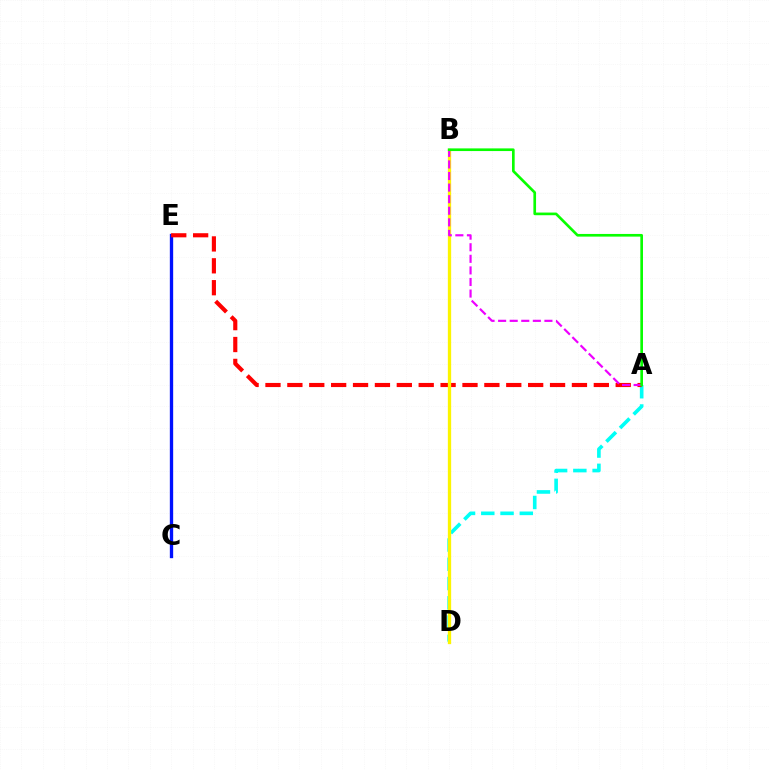{('C', 'E'): [{'color': '#0010ff', 'line_style': 'solid', 'thickness': 2.4}], ('A', 'D'): [{'color': '#00fff6', 'line_style': 'dashed', 'thickness': 2.62}], ('A', 'E'): [{'color': '#ff0000', 'line_style': 'dashed', 'thickness': 2.97}], ('B', 'D'): [{'color': '#fcf500', 'line_style': 'solid', 'thickness': 2.38}], ('A', 'B'): [{'color': '#ee00ff', 'line_style': 'dashed', 'thickness': 1.57}, {'color': '#08ff00', 'line_style': 'solid', 'thickness': 1.92}]}